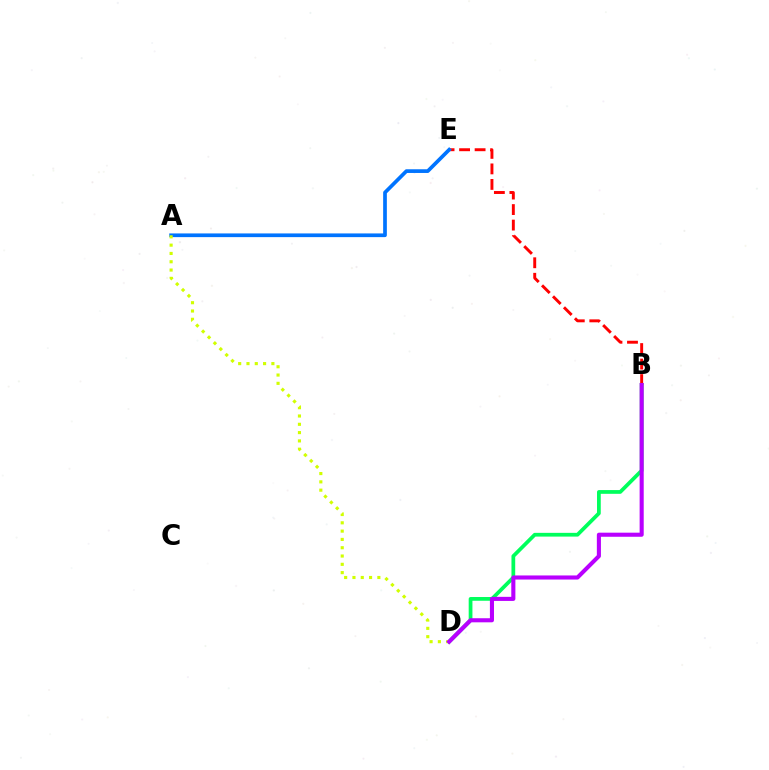{('B', 'D'): [{'color': '#00ff5c', 'line_style': 'solid', 'thickness': 2.7}, {'color': '#b900ff', 'line_style': 'solid', 'thickness': 2.94}], ('B', 'E'): [{'color': '#ff0000', 'line_style': 'dashed', 'thickness': 2.11}], ('A', 'E'): [{'color': '#0074ff', 'line_style': 'solid', 'thickness': 2.67}], ('A', 'D'): [{'color': '#d1ff00', 'line_style': 'dotted', 'thickness': 2.26}]}